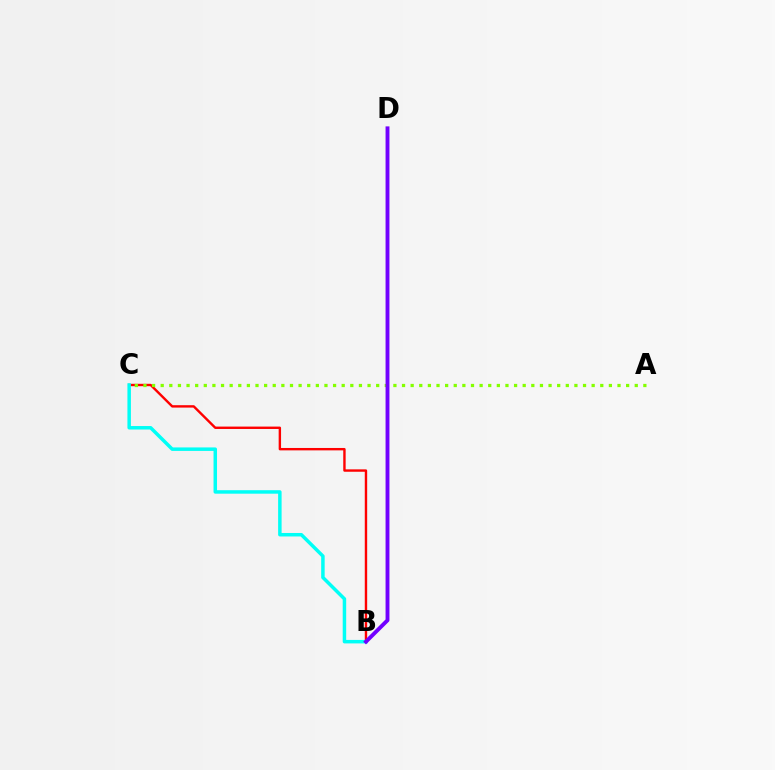{('B', 'C'): [{'color': '#ff0000', 'line_style': 'solid', 'thickness': 1.73}, {'color': '#00fff6', 'line_style': 'solid', 'thickness': 2.51}], ('A', 'C'): [{'color': '#84ff00', 'line_style': 'dotted', 'thickness': 2.34}], ('B', 'D'): [{'color': '#7200ff', 'line_style': 'solid', 'thickness': 2.8}]}